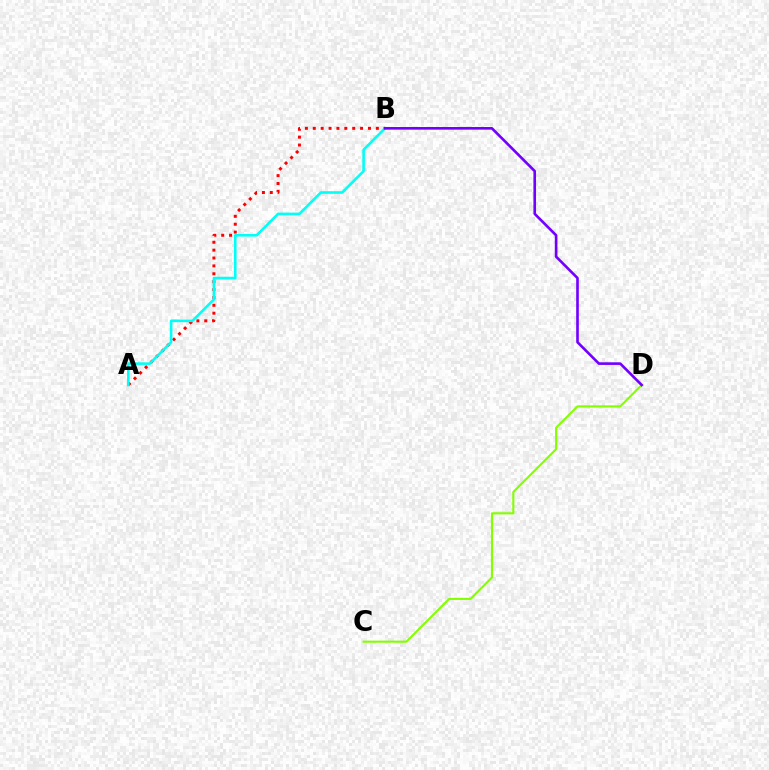{('A', 'B'): [{'color': '#ff0000', 'line_style': 'dotted', 'thickness': 2.14}, {'color': '#00fff6', 'line_style': 'solid', 'thickness': 1.87}], ('C', 'D'): [{'color': '#84ff00', 'line_style': 'solid', 'thickness': 1.52}], ('B', 'D'): [{'color': '#7200ff', 'line_style': 'solid', 'thickness': 1.9}]}